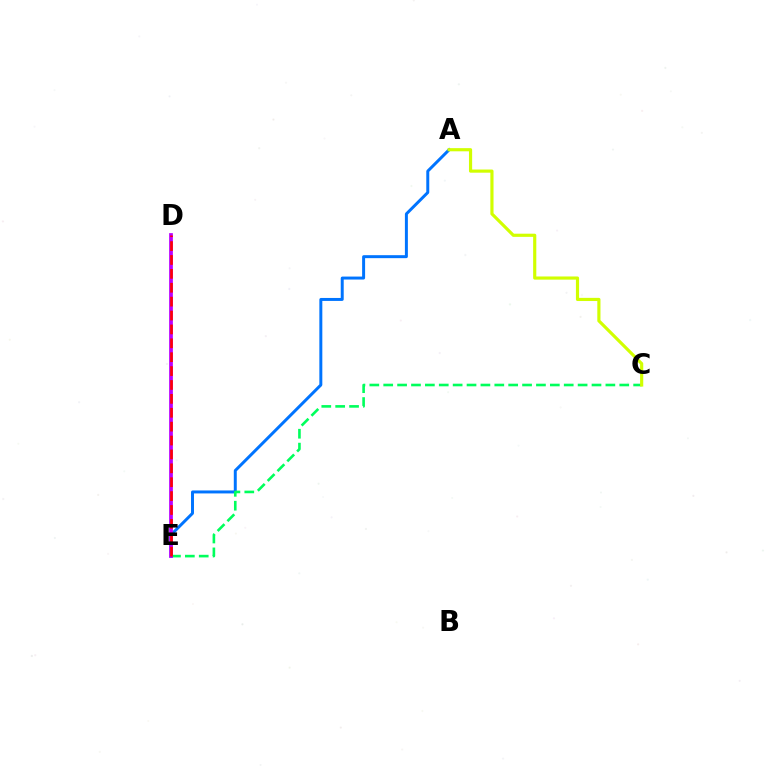{('A', 'E'): [{'color': '#0074ff', 'line_style': 'solid', 'thickness': 2.14}], ('C', 'E'): [{'color': '#00ff5c', 'line_style': 'dashed', 'thickness': 1.89}], ('D', 'E'): [{'color': '#b900ff', 'line_style': 'solid', 'thickness': 2.7}, {'color': '#ff0000', 'line_style': 'dashed', 'thickness': 1.89}], ('A', 'C'): [{'color': '#d1ff00', 'line_style': 'solid', 'thickness': 2.28}]}